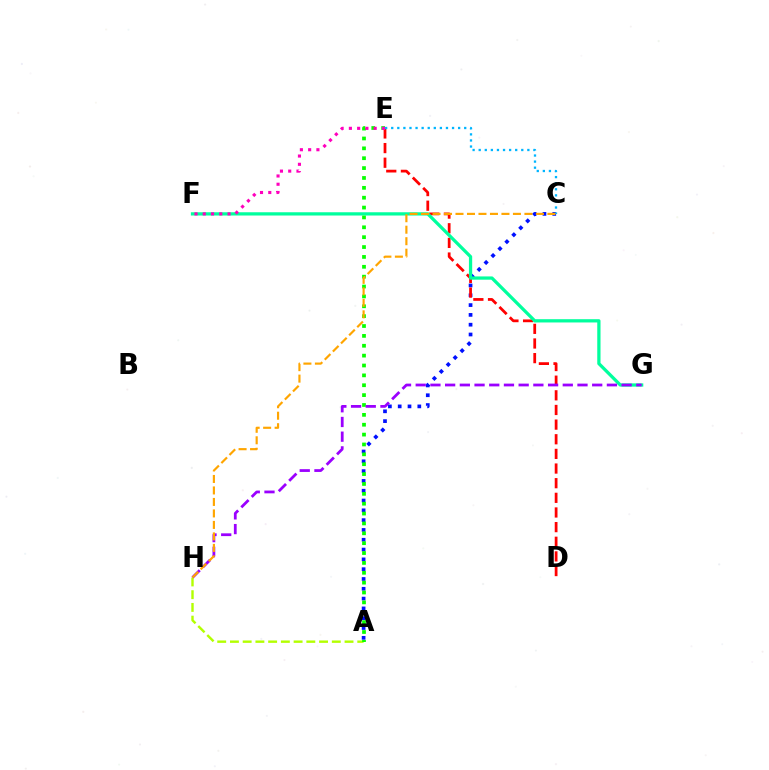{('A', 'C'): [{'color': '#0010ff', 'line_style': 'dotted', 'thickness': 2.66}], ('D', 'E'): [{'color': '#ff0000', 'line_style': 'dashed', 'thickness': 1.99}], ('A', 'H'): [{'color': '#b3ff00', 'line_style': 'dashed', 'thickness': 1.73}], ('F', 'G'): [{'color': '#00ff9d', 'line_style': 'solid', 'thickness': 2.35}], ('A', 'E'): [{'color': '#08ff00', 'line_style': 'dotted', 'thickness': 2.68}], ('G', 'H'): [{'color': '#9b00ff', 'line_style': 'dashed', 'thickness': 2.0}], ('C', 'E'): [{'color': '#00b5ff', 'line_style': 'dotted', 'thickness': 1.65}], ('C', 'H'): [{'color': '#ffa500', 'line_style': 'dashed', 'thickness': 1.56}], ('E', 'F'): [{'color': '#ff00bd', 'line_style': 'dotted', 'thickness': 2.25}]}